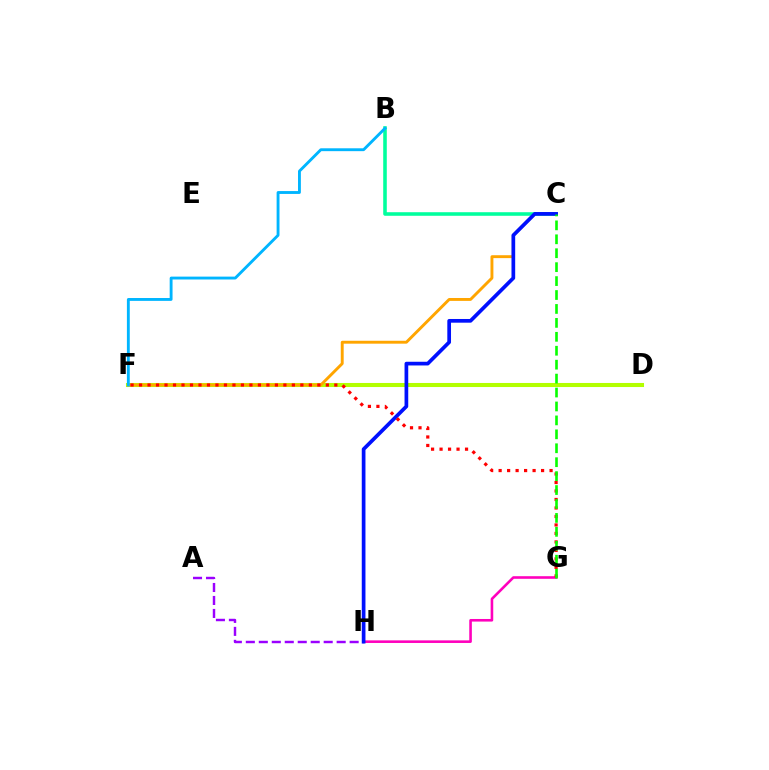{('G', 'H'): [{'color': '#ff00bd', 'line_style': 'solid', 'thickness': 1.87}], ('D', 'F'): [{'color': '#b3ff00', 'line_style': 'solid', 'thickness': 2.92}], ('A', 'H'): [{'color': '#9b00ff', 'line_style': 'dashed', 'thickness': 1.76}], ('C', 'F'): [{'color': '#ffa500', 'line_style': 'solid', 'thickness': 2.09}], ('B', 'C'): [{'color': '#00ff9d', 'line_style': 'solid', 'thickness': 2.57}], ('C', 'H'): [{'color': '#0010ff', 'line_style': 'solid', 'thickness': 2.67}], ('F', 'G'): [{'color': '#ff0000', 'line_style': 'dotted', 'thickness': 2.31}], ('C', 'G'): [{'color': '#08ff00', 'line_style': 'dashed', 'thickness': 1.89}], ('B', 'F'): [{'color': '#00b5ff', 'line_style': 'solid', 'thickness': 2.06}]}